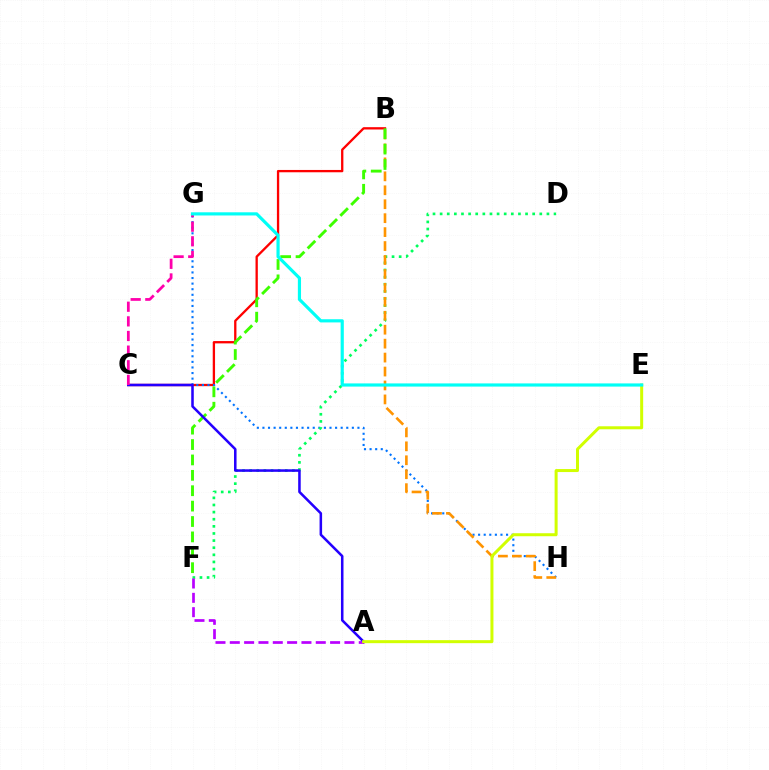{('B', 'C'): [{'color': '#ff0000', 'line_style': 'solid', 'thickness': 1.67}], ('G', 'H'): [{'color': '#0074ff', 'line_style': 'dotted', 'thickness': 1.52}], ('D', 'F'): [{'color': '#00ff5c', 'line_style': 'dotted', 'thickness': 1.93}], ('B', 'H'): [{'color': '#ff9400', 'line_style': 'dashed', 'thickness': 1.89}], ('A', 'F'): [{'color': '#b900ff', 'line_style': 'dashed', 'thickness': 1.95}], ('B', 'F'): [{'color': '#3dff00', 'line_style': 'dashed', 'thickness': 2.09}], ('A', 'C'): [{'color': '#2500ff', 'line_style': 'solid', 'thickness': 1.83}], ('A', 'E'): [{'color': '#d1ff00', 'line_style': 'solid', 'thickness': 2.16}], ('C', 'G'): [{'color': '#ff00ac', 'line_style': 'dashed', 'thickness': 1.99}], ('E', 'G'): [{'color': '#00fff6', 'line_style': 'solid', 'thickness': 2.28}]}